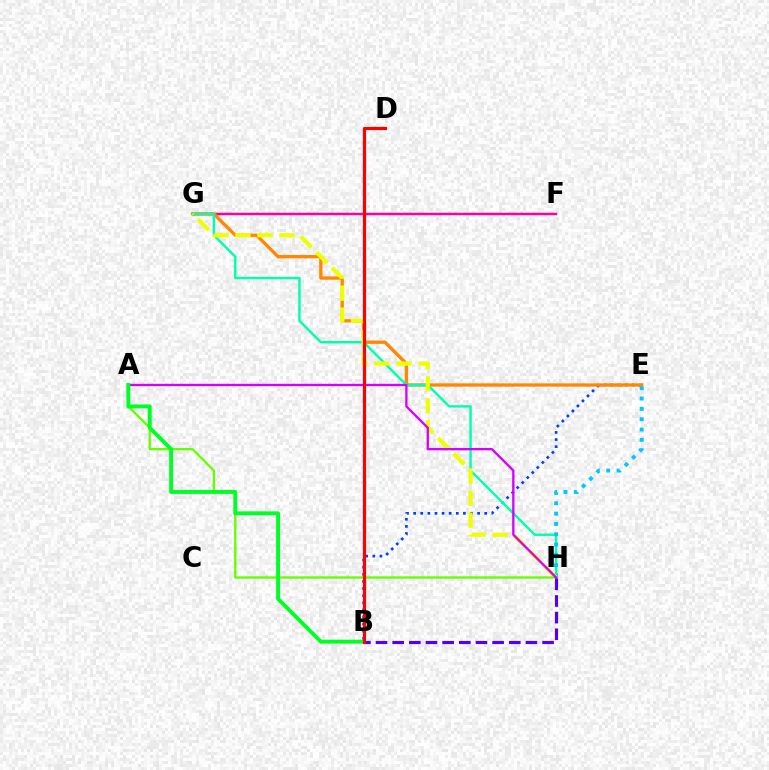{('F', 'G'): [{'color': '#ff00a0', 'line_style': 'solid', 'thickness': 1.79}], ('B', 'E'): [{'color': '#003fff', 'line_style': 'dotted', 'thickness': 1.93}], ('E', 'G'): [{'color': '#ff8800', 'line_style': 'solid', 'thickness': 2.37}], ('G', 'H'): [{'color': '#00ffaf', 'line_style': 'solid', 'thickness': 1.75}, {'color': '#eeff00', 'line_style': 'dashed', 'thickness': 2.99}], ('E', 'H'): [{'color': '#00c7ff', 'line_style': 'dotted', 'thickness': 2.81}], ('A', 'H'): [{'color': '#66ff00', 'line_style': 'solid', 'thickness': 1.67}, {'color': '#d600ff', 'line_style': 'solid', 'thickness': 1.68}], ('B', 'H'): [{'color': '#4f00ff', 'line_style': 'dashed', 'thickness': 2.26}], ('A', 'B'): [{'color': '#00ff27', 'line_style': 'solid', 'thickness': 2.81}], ('B', 'D'): [{'color': '#ff0000', 'line_style': 'solid', 'thickness': 2.29}]}